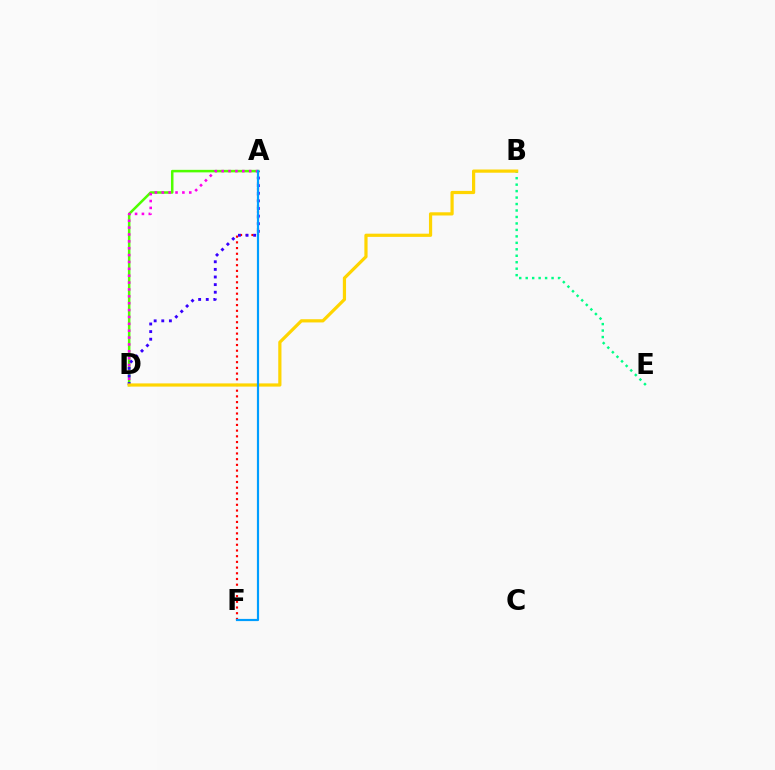{('A', 'D'): [{'color': '#4fff00', 'line_style': 'solid', 'thickness': 1.82}, {'color': '#ff00ed', 'line_style': 'dotted', 'thickness': 1.87}, {'color': '#3700ff', 'line_style': 'dotted', 'thickness': 2.07}], ('B', 'E'): [{'color': '#00ff86', 'line_style': 'dotted', 'thickness': 1.76}], ('A', 'F'): [{'color': '#ff0000', 'line_style': 'dotted', 'thickness': 1.55}, {'color': '#009eff', 'line_style': 'solid', 'thickness': 1.58}], ('B', 'D'): [{'color': '#ffd500', 'line_style': 'solid', 'thickness': 2.31}]}